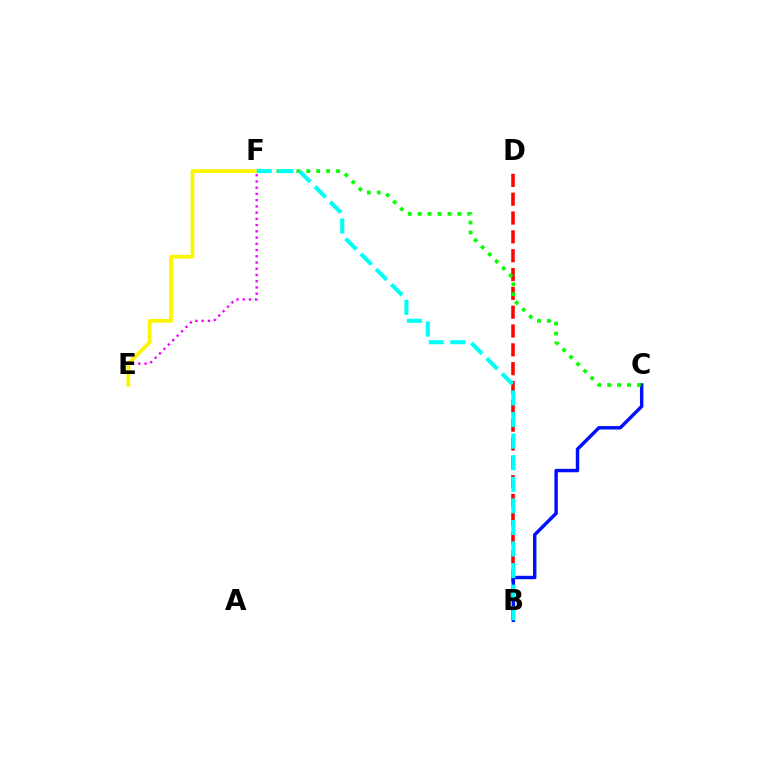{('B', 'D'): [{'color': '#ff0000', 'line_style': 'dashed', 'thickness': 2.56}], ('B', 'C'): [{'color': '#0010ff', 'line_style': 'solid', 'thickness': 2.47}], ('E', 'F'): [{'color': '#ee00ff', 'line_style': 'dotted', 'thickness': 1.69}, {'color': '#fcf500', 'line_style': 'solid', 'thickness': 2.7}], ('C', 'F'): [{'color': '#08ff00', 'line_style': 'dotted', 'thickness': 2.7}], ('B', 'F'): [{'color': '#00fff6', 'line_style': 'dashed', 'thickness': 2.93}]}